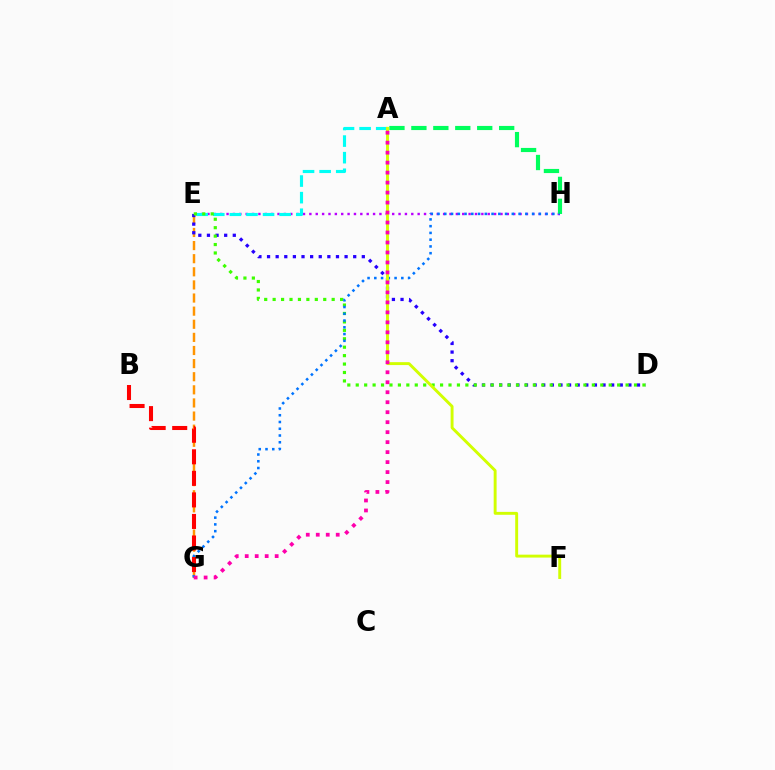{('E', 'G'): [{'color': '#ff9400', 'line_style': 'dashed', 'thickness': 1.78}], ('D', 'E'): [{'color': '#2500ff', 'line_style': 'dotted', 'thickness': 2.34}, {'color': '#3dff00', 'line_style': 'dotted', 'thickness': 2.29}], ('E', 'H'): [{'color': '#b900ff', 'line_style': 'dotted', 'thickness': 1.73}], ('A', 'E'): [{'color': '#00fff6', 'line_style': 'dashed', 'thickness': 2.25}], ('A', 'H'): [{'color': '#00ff5c', 'line_style': 'dashed', 'thickness': 2.98}], ('G', 'H'): [{'color': '#0074ff', 'line_style': 'dotted', 'thickness': 1.84}], ('B', 'G'): [{'color': '#ff0000', 'line_style': 'dashed', 'thickness': 2.93}], ('A', 'F'): [{'color': '#d1ff00', 'line_style': 'solid', 'thickness': 2.1}], ('A', 'G'): [{'color': '#ff00ac', 'line_style': 'dotted', 'thickness': 2.71}]}